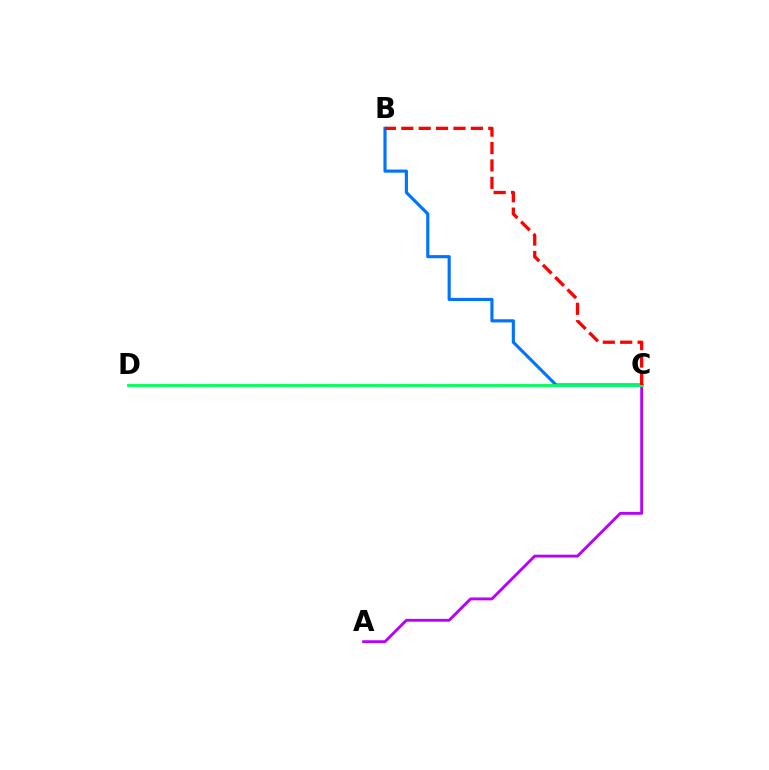{('C', 'D'): [{'color': '#d1ff00', 'line_style': 'dotted', 'thickness': 1.63}, {'color': '#00ff5c', 'line_style': 'solid', 'thickness': 2.03}], ('A', 'C'): [{'color': '#b900ff', 'line_style': 'solid', 'thickness': 2.06}], ('B', 'C'): [{'color': '#0074ff', 'line_style': 'solid', 'thickness': 2.26}, {'color': '#ff0000', 'line_style': 'dashed', 'thickness': 2.36}]}